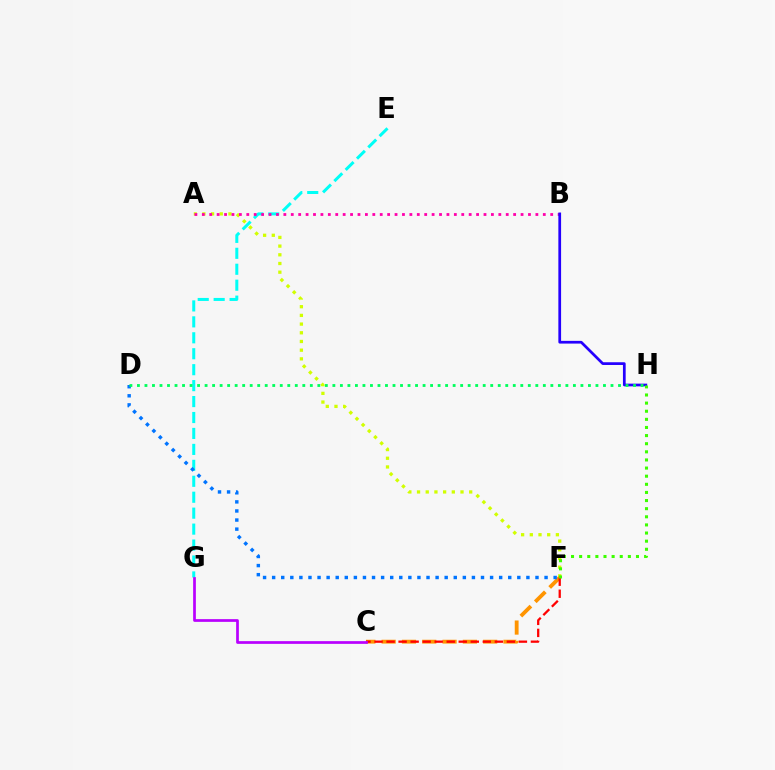{('A', 'F'): [{'color': '#d1ff00', 'line_style': 'dotted', 'thickness': 2.36}], ('E', 'G'): [{'color': '#00fff6', 'line_style': 'dashed', 'thickness': 2.17}], ('C', 'F'): [{'color': '#ff9400', 'line_style': 'dashed', 'thickness': 2.76}, {'color': '#ff0000', 'line_style': 'dashed', 'thickness': 1.63}], ('A', 'B'): [{'color': '#ff00ac', 'line_style': 'dotted', 'thickness': 2.01}], ('B', 'H'): [{'color': '#2500ff', 'line_style': 'solid', 'thickness': 1.96}], ('F', 'H'): [{'color': '#3dff00', 'line_style': 'dotted', 'thickness': 2.21}], ('D', 'F'): [{'color': '#0074ff', 'line_style': 'dotted', 'thickness': 2.47}], ('C', 'G'): [{'color': '#b900ff', 'line_style': 'solid', 'thickness': 1.96}], ('D', 'H'): [{'color': '#00ff5c', 'line_style': 'dotted', 'thickness': 2.04}]}